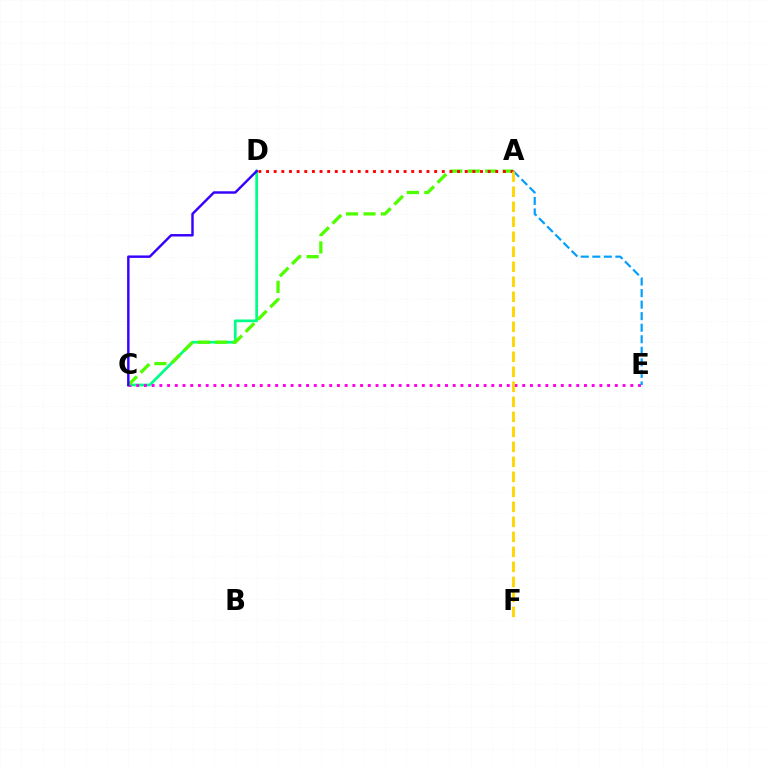{('C', 'D'): [{'color': '#00ff86', 'line_style': 'solid', 'thickness': 1.97}, {'color': '#3700ff', 'line_style': 'solid', 'thickness': 1.76}], ('C', 'E'): [{'color': '#ff00ed', 'line_style': 'dotted', 'thickness': 2.1}], ('A', 'C'): [{'color': '#4fff00', 'line_style': 'dashed', 'thickness': 2.37}], ('A', 'E'): [{'color': '#009eff', 'line_style': 'dashed', 'thickness': 1.57}], ('A', 'D'): [{'color': '#ff0000', 'line_style': 'dotted', 'thickness': 2.08}], ('A', 'F'): [{'color': '#ffd500', 'line_style': 'dashed', 'thickness': 2.04}]}